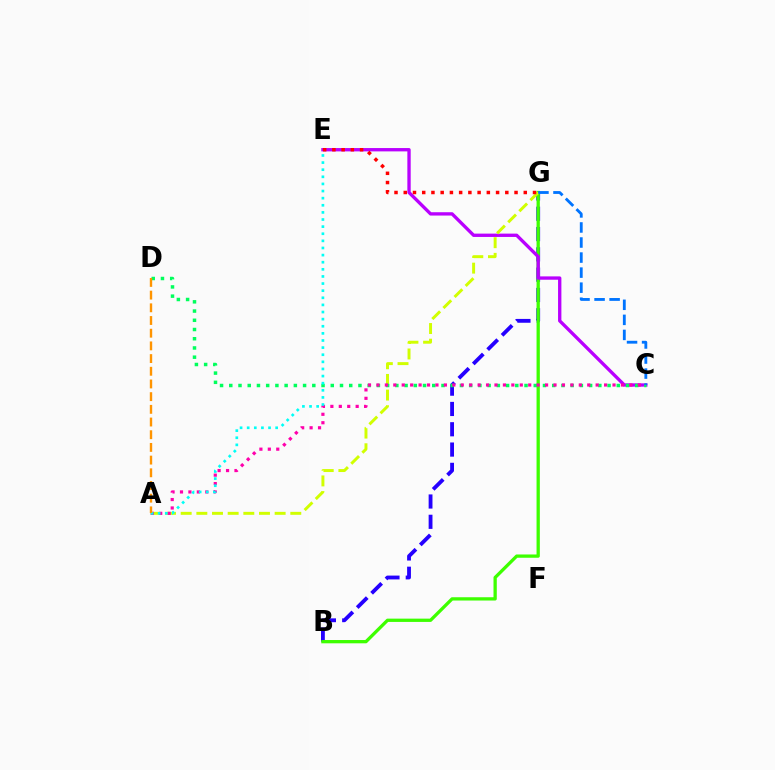{('B', 'G'): [{'color': '#2500ff', 'line_style': 'dashed', 'thickness': 2.76}, {'color': '#3dff00', 'line_style': 'solid', 'thickness': 2.37}], ('C', 'E'): [{'color': '#b900ff', 'line_style': 'solid', 'thickness': 2.4}], ('A', 'G'): [{'color': '#d1ff00', 'line_style': 'dashed', 'thickness': 2.13}], ('C', 'D'): [{'color': '#00ff5c', 'line_style': 'dotted', 'thickness': 2.51}], ('E', 'G'): [{'color': '#ff0000', 'line_style': 'dotted', 'thickness': 2.51}], ('A', 'C'): [{'color': '#ff00ac', 'line_style': 'dotted', 'thickness': 2.29}], ('C', 'G'): [{'color': '#0074ff', 'line_style': 'dashed', 'thickness': 2.04}], ('A', 'E'): [{'color': '#00fff6', 'line_style': 'dotted', 'thickness': 1.93}], ('A', 'D'): [{'color': '#ff9400', 'line_style': 'dashed', 'thickness': 1.72}]}